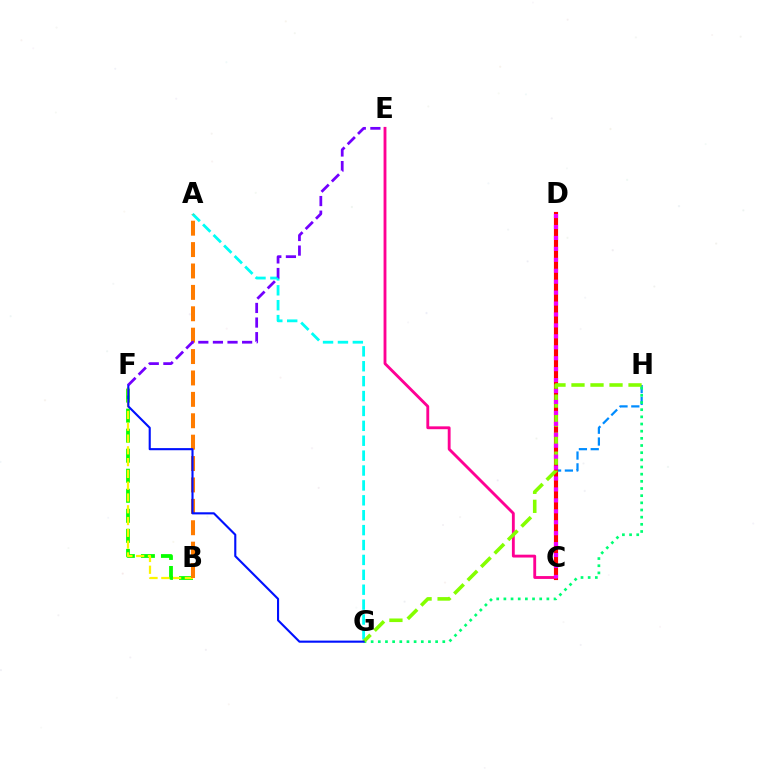{('C', 'H'): [{'color': '#008cff', 'line_style': 'dashed', 'thickness': 1.6}], ('B', 'F'): [{'color': '#08ff00', 'line_style': 'dashed', 'thickness': 2.72}, {'color': '#fcf500', 'line_style': 'dashed', 'thickness': 1.6}], ('C', 'D'): [{'color': '#ff0000', 'line_style': 'solid', 'thickness': 2.98}, {'color': '#ee00ff', 'line_style': 'dotted', 'thickness': 2.97}], ('G', 'H'): [{'color': '#00ff74', 'line_style': 'dotted', 'thickness': 1.95}, {'color': '#84ff00', 'line_style': 'dashed', 'thickness': 2.58}], ('A', 'G'): [{'color': '#00fff6', 'line_style': 'dashed', 'thickness': 2.02}], ('C', 'E'): [{'color': '#ff0094', 'line_style': 'solid', 'thickness': 2.05}], ('A', 'B'): [{'color': '#ff7c00', 'line_style': 'dashed', 'thickness': 2.91}], ('F', 'G'): [{'color': '#0010ff', 'line_style': 'solid', 'thickness': 1.53}], ('E', 'F'): [{'color': '#7200ff', 'line_style': 'dashed', 'thickness': 1.98}]}